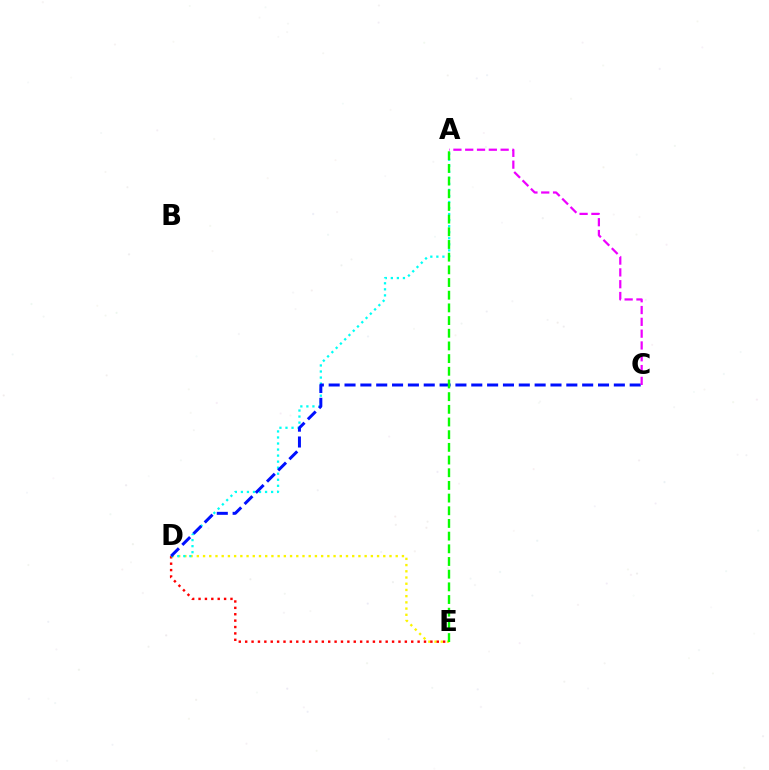{('D', 'E'): [{'color': '#fcf500', 'line_style': 'dotted', 'thickness': 1.69}, {'color': '#ff0000', 'line_style': 'dotted', 'thickness': 1.74}], ('A', 'D'): [{'color': '#00fff6', 'line_style': 'dotted', 'thickness': 1.64}], ('C', 'D'): [{'color': '#0010ff', 'line_style': 'dashed', 'thickness': 2.15}], ('A', 'E'): [{'color': '#08ff00', 'line_style': 'dashed', 'thickness': 1.72}], ('A', 'C'): [{'color': '#ee00ff', 'line_style': 'dashed', 'thickness': 1.6}]}